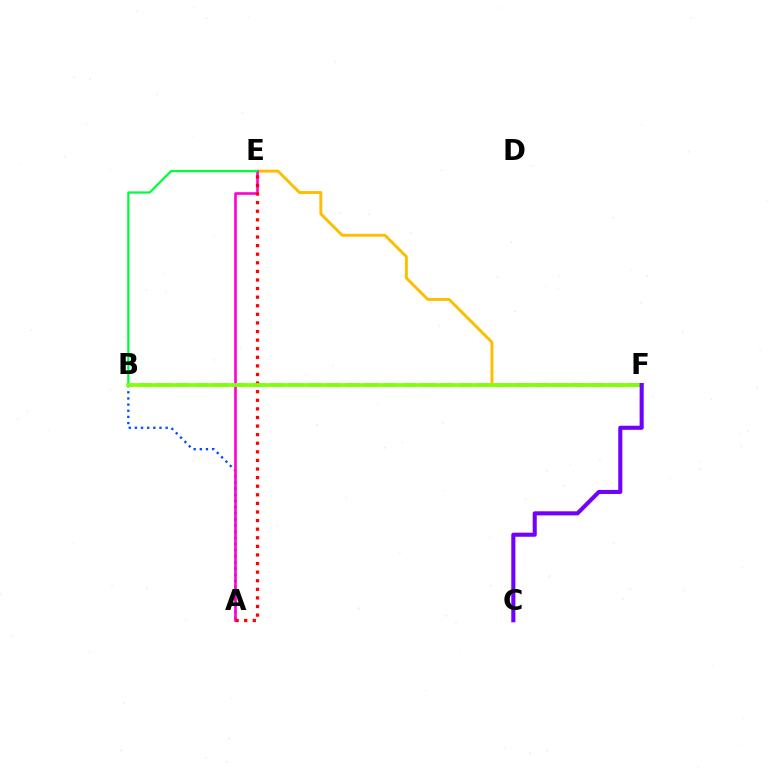{('E', 'F'): [{'color': '#ffbd00', 'line_style': 'solid', 'thickness': 2.1}], ('A', 'B'): [{'color': '#004bff', 'line_style': 'dotted', 'thickness': 1.67}], ('A', 'E'): [{'color': '#ff00cf', 'line_style': 'solid', 'thickness': 1.88}, {'color': '#ff0000', 'line_style': 'dotted', 'thickness': 2.33}], ('B', 'F'): [{'color': '#00fff6', 'line_style': 'dashed', 'thickness': 2.56}, {'color': '#84ff00', 'line_style': 'solid', 'thickness': 2.65}], ('B', 'E'): [{'color': '#00ff39', 'line_style': 'solid', 'thickness': 1.62}], ('C', 'F'): [{'color': '#7200ff', 'line_style': 'solid', 'thickness': 2.93}]}